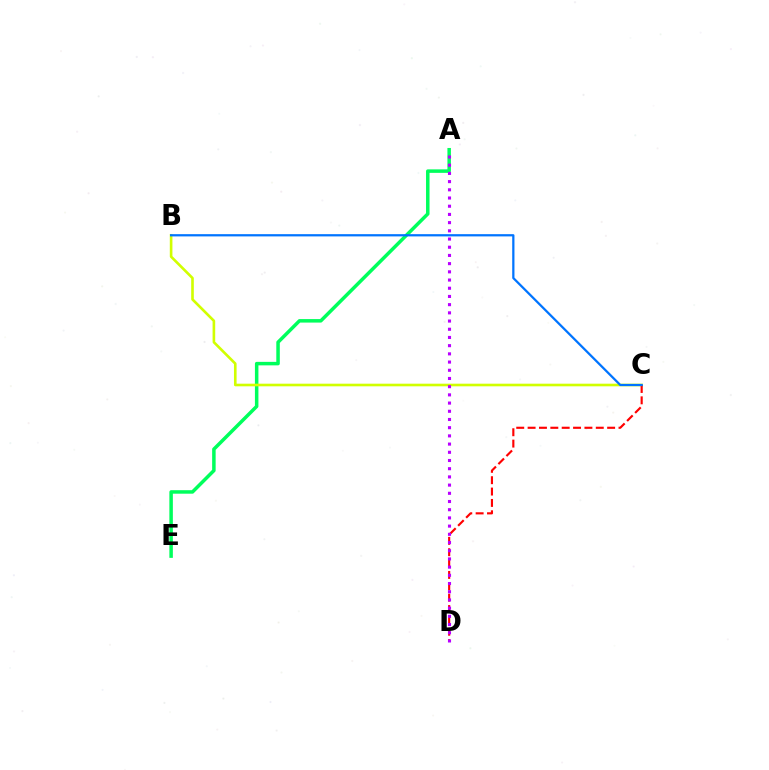{('A', 'E'): [{'color': '#00ff5c', 'line_style': 'solid', 'thickness': 2.52}], ('B', 'C'): [{'color': '#d1ff00', 'line_style': 'solid', 'thickness': 1.89}, {'color': '#0074ff', 'line_style': 'solid', 'thickness': 1.62}], ('C', 'D'): [{'color': '#ff0000', 'line_style': 'dashed', 'thickness': 1.54}], ('A', 'D'): [{'color': '#b900ff', 'line_style': 'dotted', 'thickness': 2.23}]}